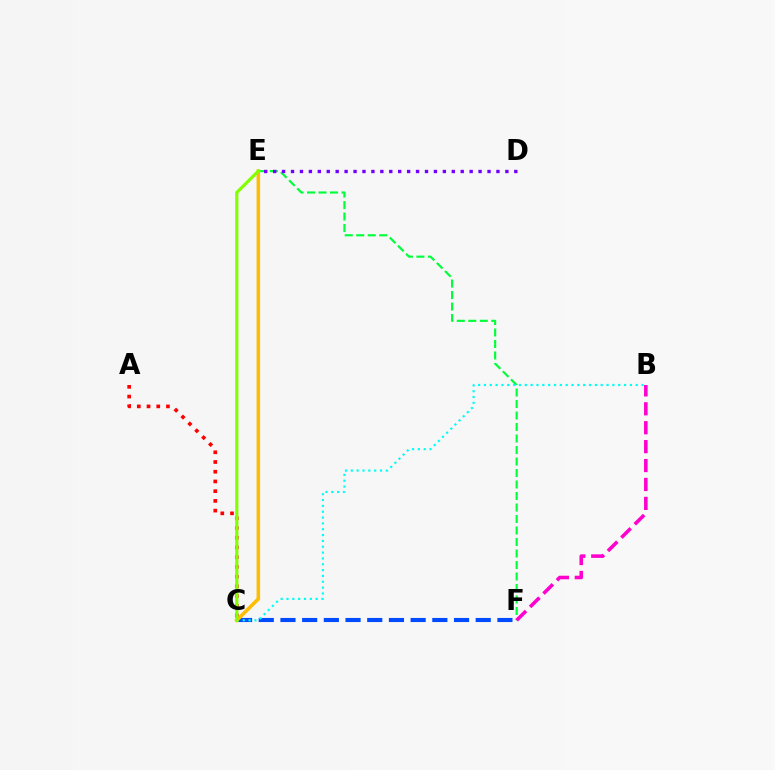{('C', 'F'): [{'color': '#004bff', 'line_style': 'dashed', 'thickness': 2.95}], ('E', 'F'): [{'color': '#00ff39', 'line_style': 'dashed', 'thickness': 1.56}], ('A', 'C'): [{'color': '#ff0000', 'line_style': 'dotted', 'thickness': 2.64}], ('B', 'C'): [{'color': '#00fff6', 'line_style': 'dotted', 'thickness': 1.59}], ('D', 'E'): [{'color': '#7200ff', 'line_style': 'dotted', 'thickness': 2.43}], ('C', 'E'): [{'color': '#ffbd00', 'line_style': 'solid', 'thickness': 2.55}, {'color': '#84ff00', 'line_style': 'solid', 'thickness': 2.3}], ('B', 'F'): [{'color': '#ff00cf', 'line_style': 'dashed', 'thickness': 2.57}]}